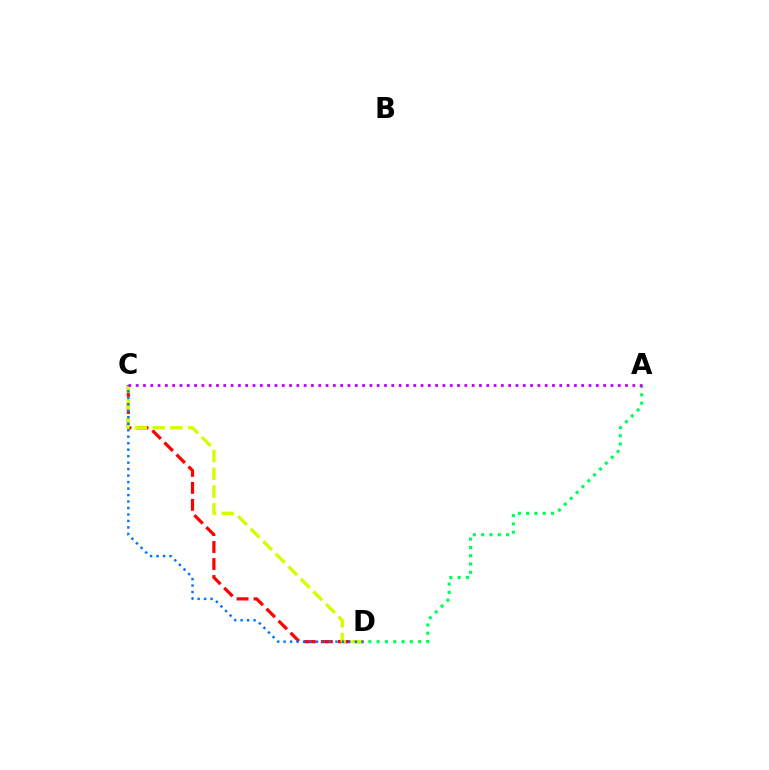{('C', 'D'): [{'color': '#ff0000', 'line_style': 'dashed', 'thickness': 2.31}, {'color': '#d1ff00', 'line_style': 'dashed', 'thickness': 2.41}, {'color': '#0074ff', 'line_style': 'dotted', 'thickness': 1.76}], ('A', 'D'): [{'color': '#00ff5c', 'line_style': 'dotted', 'thickness': 2.25}], ('A', 'C'): [{'color': '#b900ff', 'line_style': 'dotted', 'thickness': 1.98}]}